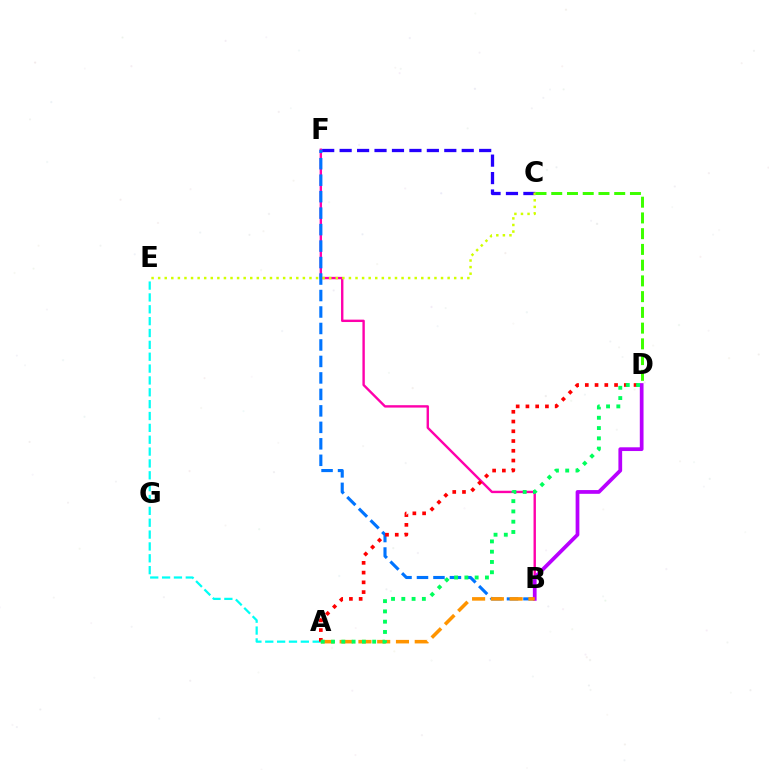{('A', 'E'): [{'color': '#00fff6', 'line_style': 'dashed', 'thickness': 1.61}], ('B', 'F'): [{'color': '#ff00ac', 'line_style': 'solid', 'thickness': 1.72}, {'color': '#0074ff', 'line_style': 'dashed', 'thickness': 2.24}], ('C', 'F'): [{'color': '#2500ff', 'line_style': 'dashed', 'thickness': 2.37}], ('C', 'E'): [{'color': '#d1ff00', 'line_style': 'dotted', 'thickness': 1.79}], ('A', 'D'): [{'color': '#ff0000', 'line_style': 'dotted', 'thickness': 2.65}, {'color': '#00ff5c', 'line_style': 'dotted', 'thickness': 2.79}], ('B', 'D'): [{'color': '#b900ff', 'line_style': 'solid', 'thickness': 2.69}], ('C', 'D'): [{'color': '#3dff00', 'line_style': 'dashed', 'thickness': 2.14}], ('A', 'B'): [{'color': '#ff9400', 'line_style': 'dashed', 'thickness': 2.55}]}